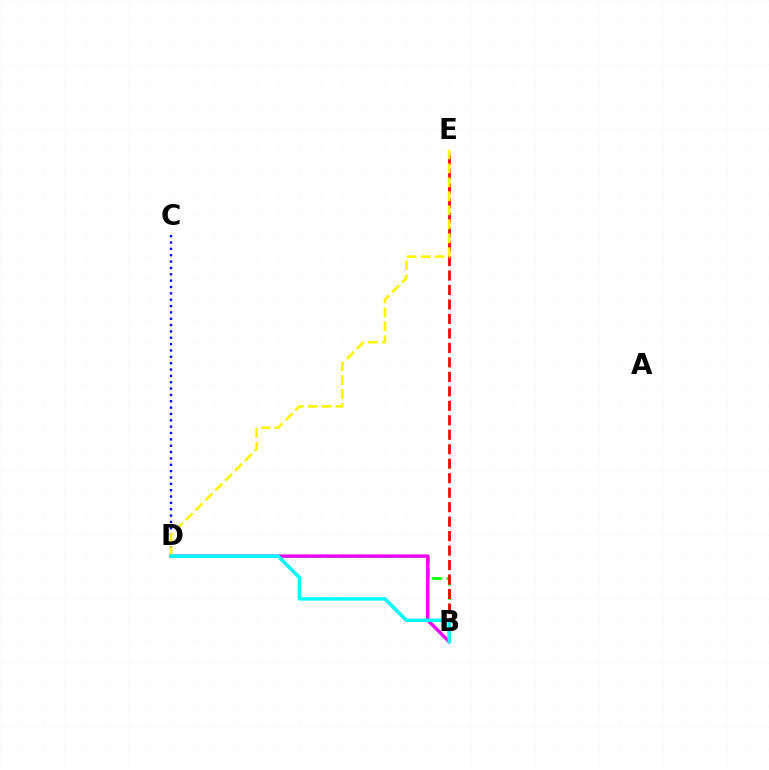{('B', 'D'): [{'color': '#08ff00', 'line_style': 'dashed', 'thickness': 1.94}, {'color': '#ee00ff', 'line_style': 'solid', 'thickness': 2.45}, {'color': '#00fff6', 'line_style': 'solid', 'thickness': 2.51}], ('B', 'E'): [{'color': '#ff0000', 'line_style': 'dashed', 'thickness': 1.97}], ('C', 'D'): [{'color': '#0010ff', 'line_style': 'dotted', 'thickness': 1.73}], ('D', 'E'): [{'color': '#fcf500', 'line_style': 'dashed', 'thickness': 1.9}]}